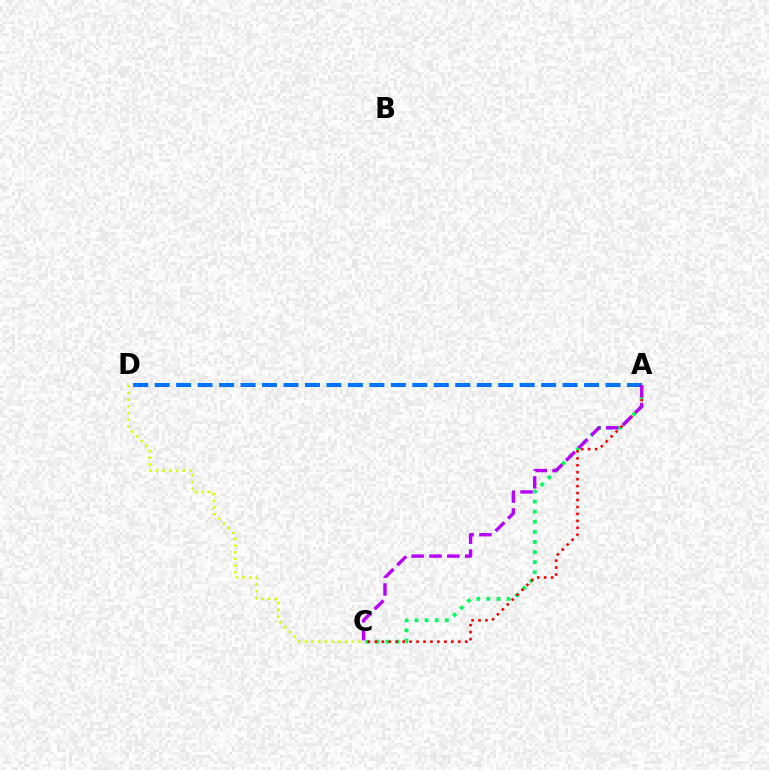{('A', 'C'): [{'color': '#00ff5c', 'line_style': 'dotted', 'thickness': 2.74}, {'color': '#ff0000', 'line_style': 'dotted', 'thickness': 1.89}, {'color': '#b900ff', 'line_style': 'dashed', 'thickness': 2.42}], ('A', 'D'): [{'color': '#0074ff', 'line_style': 'dashed', 'thickness': 2.92}], ('C', 'D'): [{'color': '#d1ff00', 'line_style': 'dotted', 'thickness': 1.82}]}